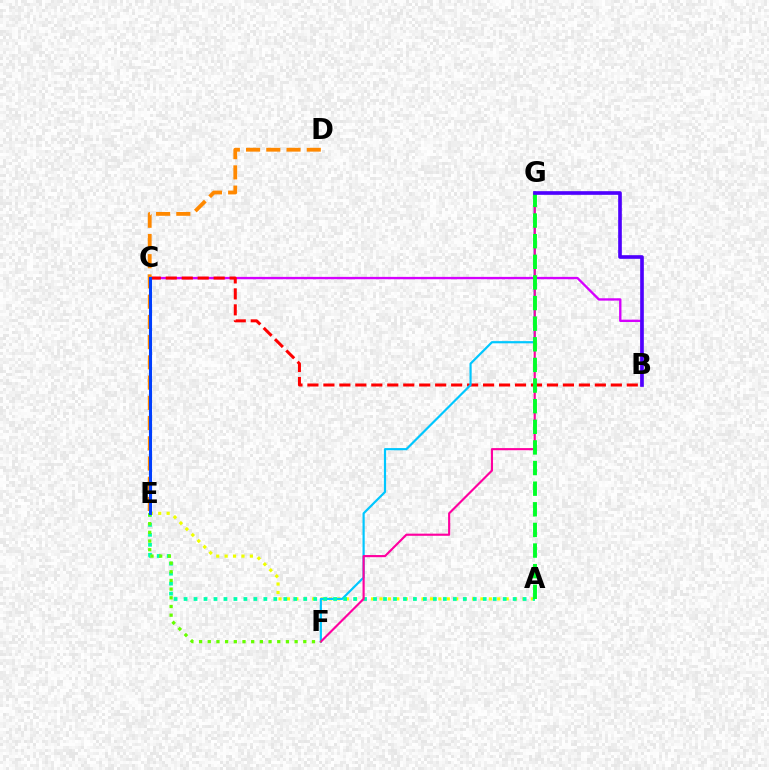{('B', 'C'): [{'color': '#d600ff', 'line_style': 'solid', 'thickness': 1.7}, {'color': '#ff0000', 'line_style': 'dashed', 'thickness': 2.17}], ('A', 'E'): [{'color': '#eeff00', 'line_style': 'dotted', 'thickness': 2.29}, {'color': '#00ffaf', 'line_style': 'dotted', 'thickness': 2.71}], ('F', 'G'): [{'color': '#00c7ff', 'line_style': 'solid', 'thickness': 1.57}, {'color': '#ff00a0', 'line_style': 'solid', 'thickness': 1.55}], ('A', 'G'): [{'color': '#00ff27', 'line_style': 'dashed', 'thickness': 2.8}], ('B', 'G'): [{'color': '#4f00ff', 'line_style': 'solid', 'thickness': 2.63}], ('E', 'F'): [{'color': '#66ff00', 'line_style': 'dotted', 'thickness': 2.36}], ('D', 'E'): [{'color': '#ff8800', 'line_style': 'dashed', 'thickness': 2.75}], ('C', 'E'): [{'color': '#003fff', 'line_style': 'solid', 'thickness': 2.21}]}